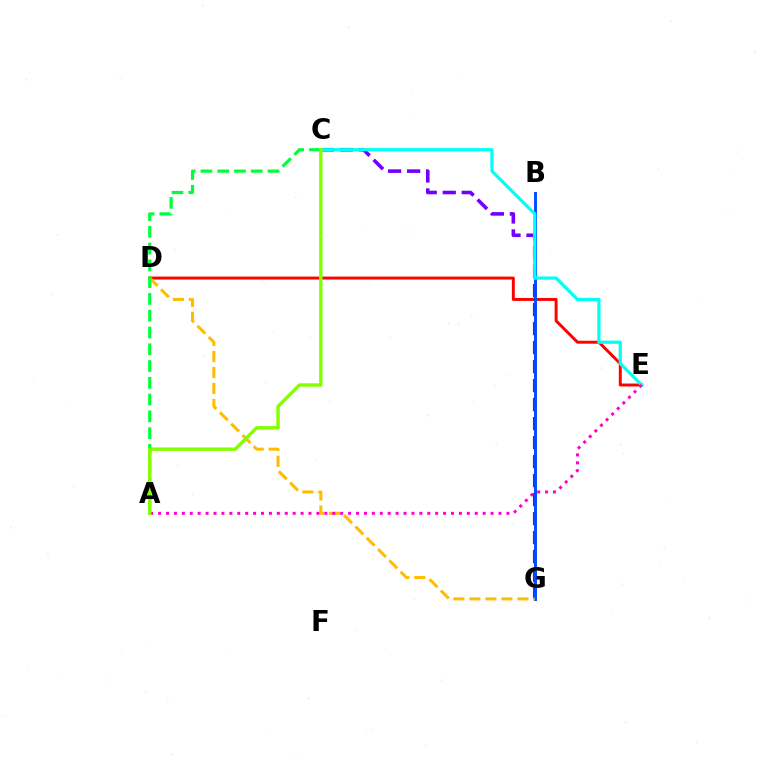{('D', 'E'): [{'color': '#ff0000', 'line_style': 'solid', 'thickness': 2.12}], ('C', 'G'): [{'color': '#7200ff', 'line_style': 'dashed', 'thickness': 2.58}], ('B', 'G'): [{'color': '#004bff', 'line_style': 'solid', 'thickness': 2.1}], ('D', 'G'): [{'color': '#ffbd00', 'line_style': 'dashed', 'thickness': 2.17}], ('A', 'C'): [{'color': '#00ff39', 'line_style': 'dashed', 'thickness': 2.28}, {'color': '#84ff00', 'line_style': 'solid', 'thickness': 2.45}], ('C', 'E'): [{'color': '#00fff6', 'line_style': 'solid', 'thickness': 2.33}], ('A', 'E'): [{'color': '#ff00cf', 'line_style': 'dotted', 'thickness': 2.15}]}